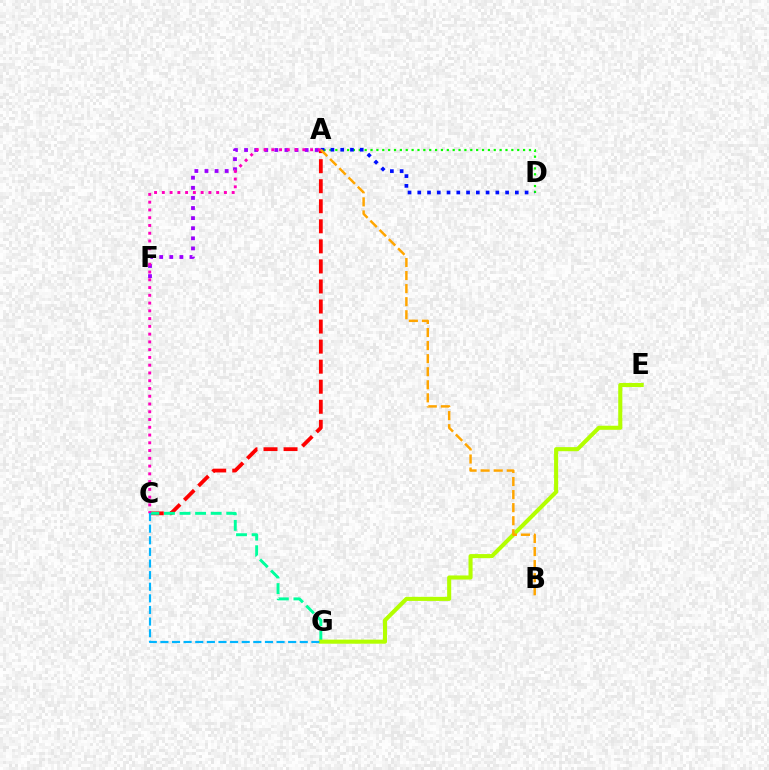{('A', 'F'): [{'color': '#9b00ff', 'line_style': 'dotted', 'thickness': 2.74}], ('A', 'C'): [{'color': '#ff0000', 'line_style': 'dashed', 'thickness': 2.72}, {'color': '#ff00bd', 'line_style': 'dotted', 'thickness': 2.11}], ('A', 'D'): [{'color': '#08ff00', 'line_style': 'dotted', 'thickness': 1.59}, {'color': '#0010ff', 'line_style': 'dotted', 'thickness': 2.65}], ('C', 'G'): [{'color': '#00ff9d', 'line_style': 'dashed', 'thickness': 2.12}, {'color': '#00b5ff', 'line_style': 'dashed', 'thickness': 1.58}], ('E', 'G'): [{'color': '#b3ff00', 'line_style': 'solid', 'thickness': 2.94}], ('A', 'B'): [{'color': '#ffa500', 'line_style': 'dashed', 'thickness': 1.77}]}